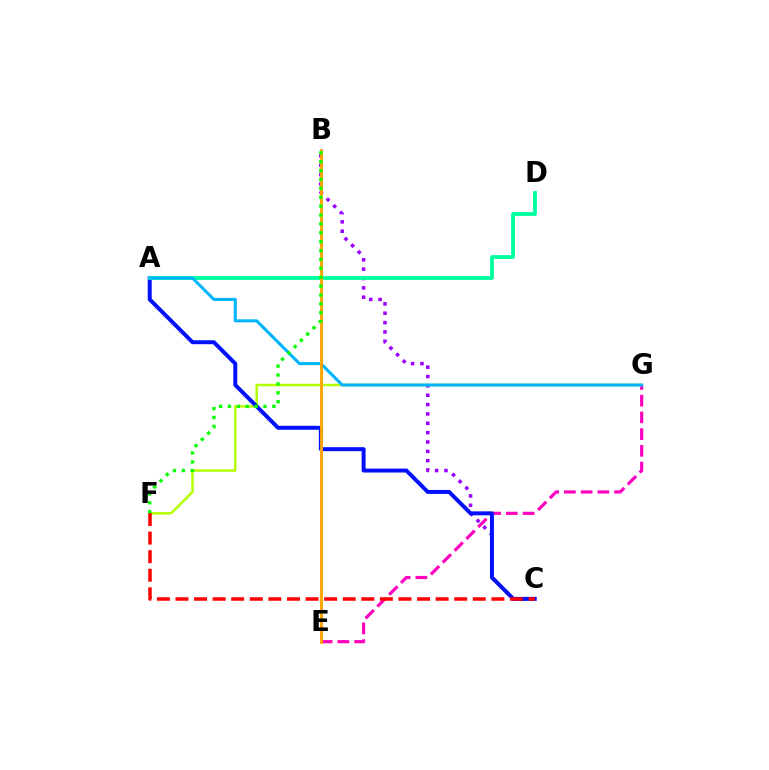{('B', 'C'): [{'color': '#9b00ff', 'line_style': 'dotted', 'thickness': 2.54}], ('F', 'G'): [{'color': '#b3ff00', 'line_style': 'solid', 'thickness': 1.79}], ('E', 'G'): [{'color': '#ff00bd', 'line_style': 'dashed', 'thickness': 2.27}], ('A', 'C'): [{'color': '#0010ff', 'line_style': 'solid', 'thickness': 2.85}], ('C', 'F'): [{'color': '#ff0000', 'line_style': 'dashed', 'thickness': 2.52}], ('A', 'D'): [{'color': '#00ff9d', 'line_style': 'solid', 'thickness': 2.73}], ('A', 'G'): [{'color': '#00b5ff', 'line_style': 'solid', 'thickness': 2.2}], ('B', 'E'): [{'color': '#ffa500', 'line_style': 'solid', 'thickness': 2.07}], ('B', 'F'): [{'color': '#08ff00', 'line_style': 'dotted', 'thickness': 2.41}]}